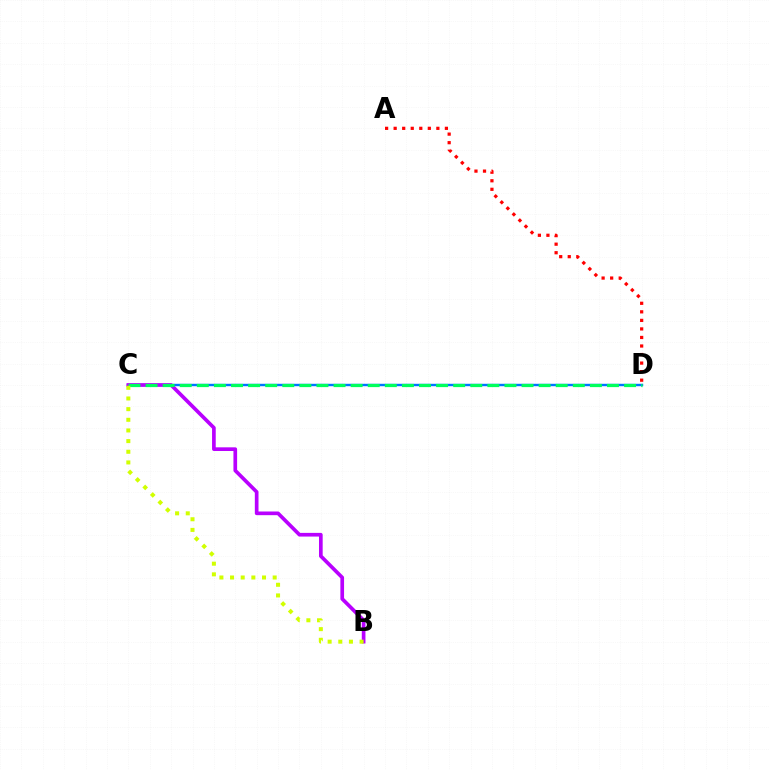{('A', 'D'): [{'color': '#ff0000', 'line_style': 'dotted', 'thickness': 2.32}], ('C', 'D'): [{'color': '#0074ff', 'line_style': 'solid', 'thickness': 1.74}, {'color': '#00ff5c', 'line_style': 'dashed', 'thickness': 2.32}], ('B', 'C'): [{'color': '#b900ff', 'line_style': 'solid', 'thickness': 2.65}, {'color': '#d1ff00', 'line_style': 'dotted', 'thickness': 2.9}]}